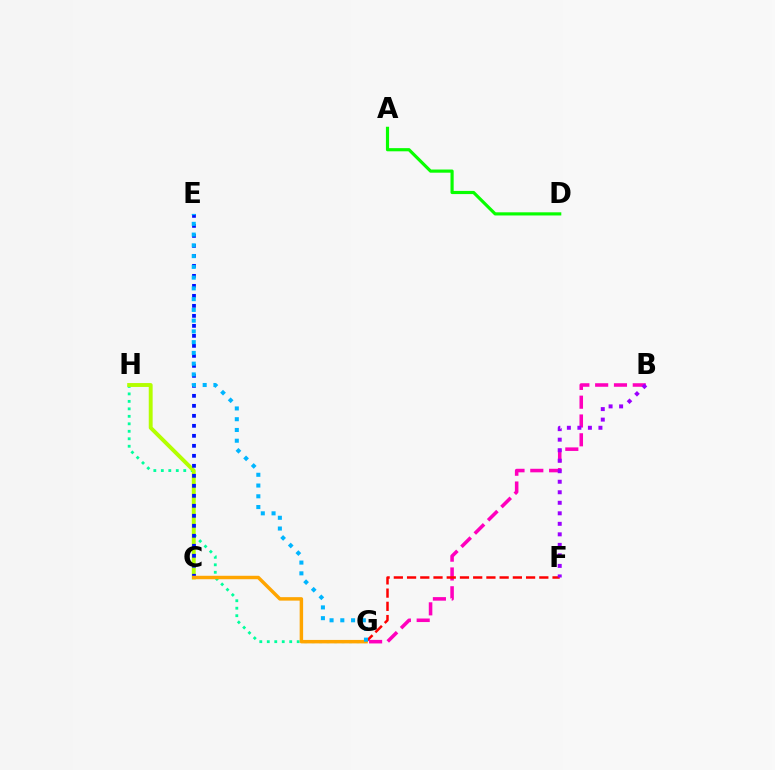{('A', 'D'): [{'color': '#08ff00', 'line_style': 'solid', 'thickness': 2.28}], ('G', 'H'): [{'color': '#00ff9d', 'line_style': 'dotted', 'thickness': 2.03}], ('B', 'G'): [{'color': '#ff00bd', 'line_style': 'dashed', 'thickness': 2.55}], ('F', 'G'): [{'color': '#ff0000', 'line_style': 'dashed', 'thickness': 1.8}], ('C', 'H'): [{'color': '#b3ff00', 'line_style': 'solid', 'thickness': 2.8}], ('B', 'F'): [{'color': '#9b00ff', 'line_style': 'dotted', 'thickness': 2.86}], ('C', 'E'): [{'color': '#0010ff', 'line_style': 'dotted', 'thickness': 2.72}], ('C', 'G'): [{'color': '#ffa500', 'line_style': 'solid', 'thickness': 2.49}], ('E', 'G'): [{'color': '#00b5ff', 'line_style': 'dotted', 'thickness': 2.92}]}